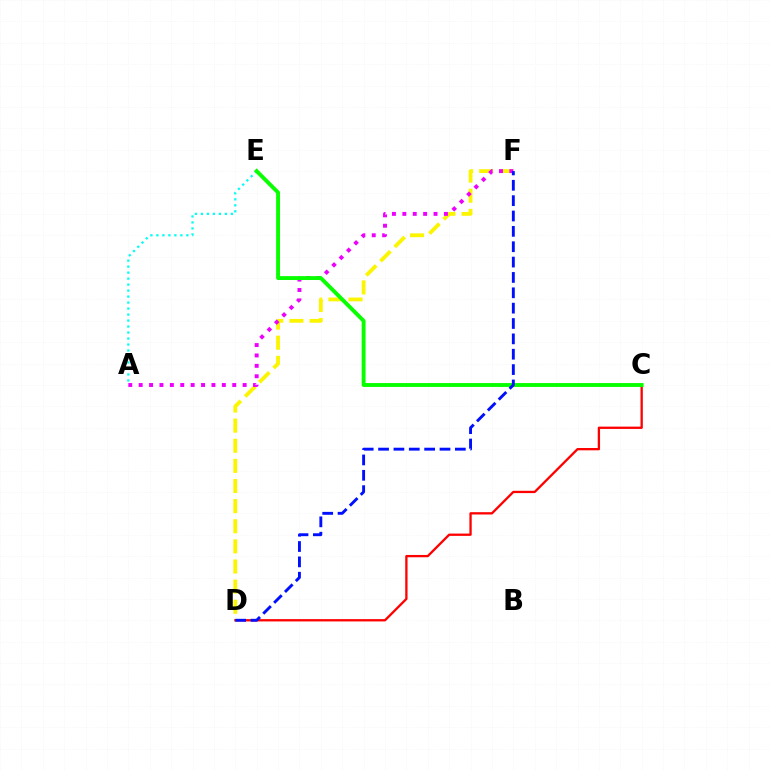{('C', 'D'): [{'color': '#ff0000', 'line_style': 'solid', 'thickness': 1.66}], ('D', 'F'): [{'color': '#fcf500', 'line_style': 'dashed', 'thickness': 2.73}, {'color': '#0010ff', 'line_style': 'dashed', 'thickness': 2.09}], ('A', 'E'): [{'color': '#00fff6', 'line_style': 'dotted', 'thickness': 1.63}], ('A', 'F'): [{'color': '#ee00ff', 'line_style': 'dotted', 'thickness': 2.82}], ('C', 'E'): [{'color': '#08ff00', 'line_style': 'solid', 'thickness': 2.79}]}